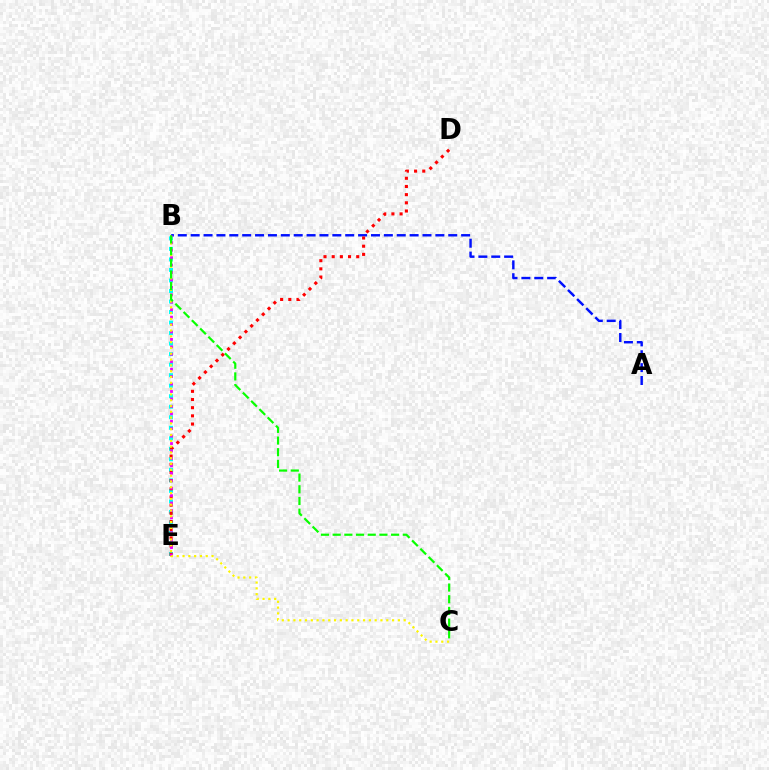{('B', 'E'): [{'color': '#00fff6', 'line_style': 'dotted', 'thickness': 2.86}, {'color': '#ee00ff', 'line_style': 'dotted', 'thickness': 2.02}], ('A', 'B'): [{'color': '#0010ff', 'line_style': 'dashed', 'thickness': 1.75}], ('D', 'E'): [{'color': '#ff0000', 'line_style': 'dotted', 'thickness': 2.22}], ('B', 'C'): [{'color': '#fcf500', 'line_style': 'dotted', 'thickness': 1.58}, {'color': '#08ff00', 'line_style': 'dashed', 'thickness': 1.59}]}